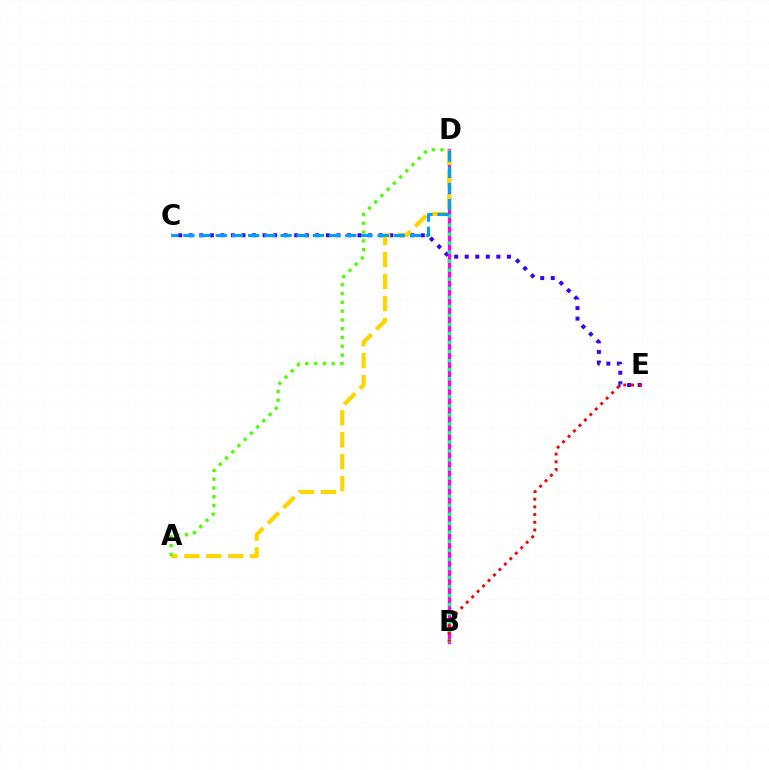{('C', 'E'): [{'color': '#3700ff', 'line_style': 'dotted', 'thickness': 2.87}], ('B', 'D'): [{'color': '#ff00ed', 'line_style': 'solid', 'thickness': 2.39}, {'color': '#00ff86', 'line_style': 'dotted', 'thickness': 2.46}], ('A', 'D'): [{'color': '#ffd500', 'line_style': 'dashed', 'thickness': 2.99}, {'color': '#4fff00', 'line_style': 'dotted', 'thickness': 2.39}], ('C', 'D'): [{'color': '#009eff', 'line_style': 'dashed', 'thickness': 2.2}], ('B', 'E'): [{'color': '#ff0000', 'line_style': 'dotted', 'thickness': 2.09}]}